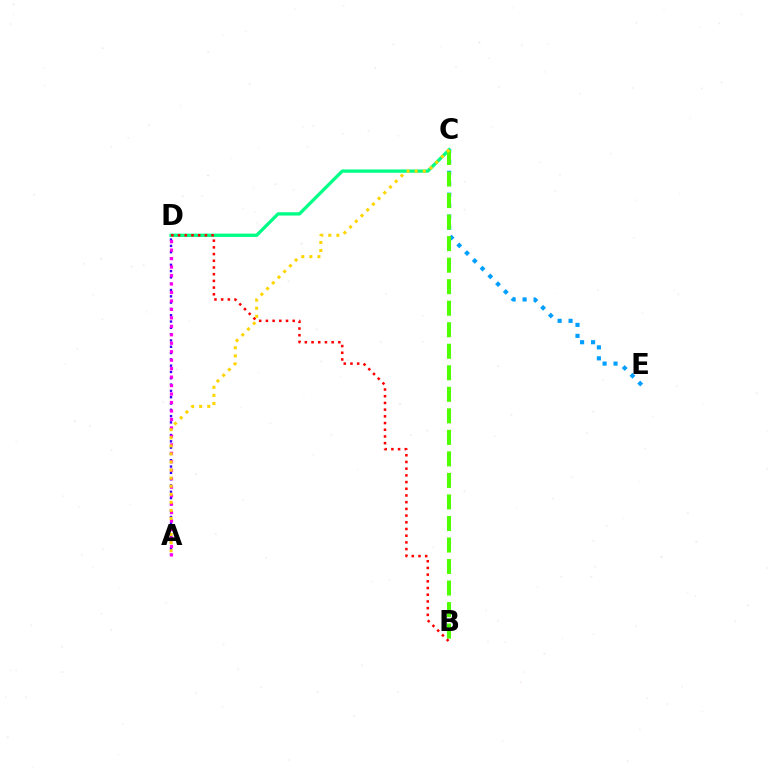{('C', 'D'): [{'color': '#00ff86', 'line_style': 'solid', 'thickness': 2.37}], ('C', 'E'): [{'color': '#009eff', 'line_style': 'dotted', 'thickness': 2.98}], ('B', 'C'): [{'color': '#4fff00', 'line_style': 'dashed', 'thickness': 2.92}], ('A', 'D'): [{'color': '#3700ff', 'line_style': 'dotted', 'thickness': 1.71}, {'color': '#ff00ed', 'line_style': 'dotted', 'thickness': 2.3}], ('B', 'D'): [{'color': '#ff0000', 'line_style': 'dotted', 'thickness': 1.82}], ('A', 'C'): [{'color': '#ffd500', 'line_style': 'dotted', 'thickness': 2.19}]}